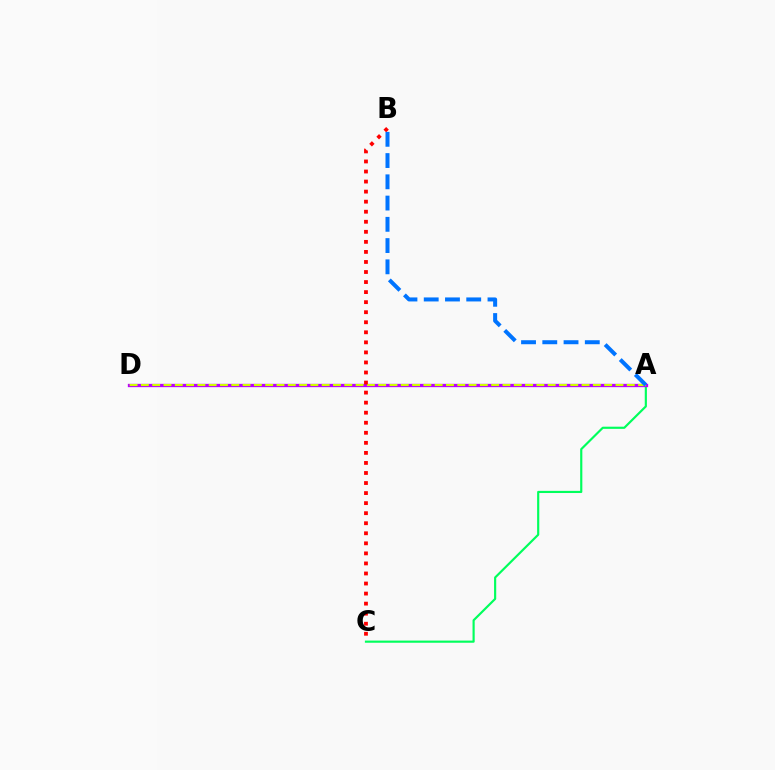{('A', 'C'): [{'color': '#00ff5c', 'line_style': 'solid', 'thickness': 1.56}], ('A', 'D'): [{'color': '#b900ff', 'line_style': 'solid', 'thickness': 2.38}, {'color': '#d1ff00', 'line_style': 'dashed', 'thickness': 1.54}], ('B', 'C'): [{'color': '#ff0000', 'line_style': 'dotted', 'thickness': 2.73}], ('A', 'B'): [{'color': '#0074ff', 'line_style': 'dashed', 'thickness': 2.89}]}